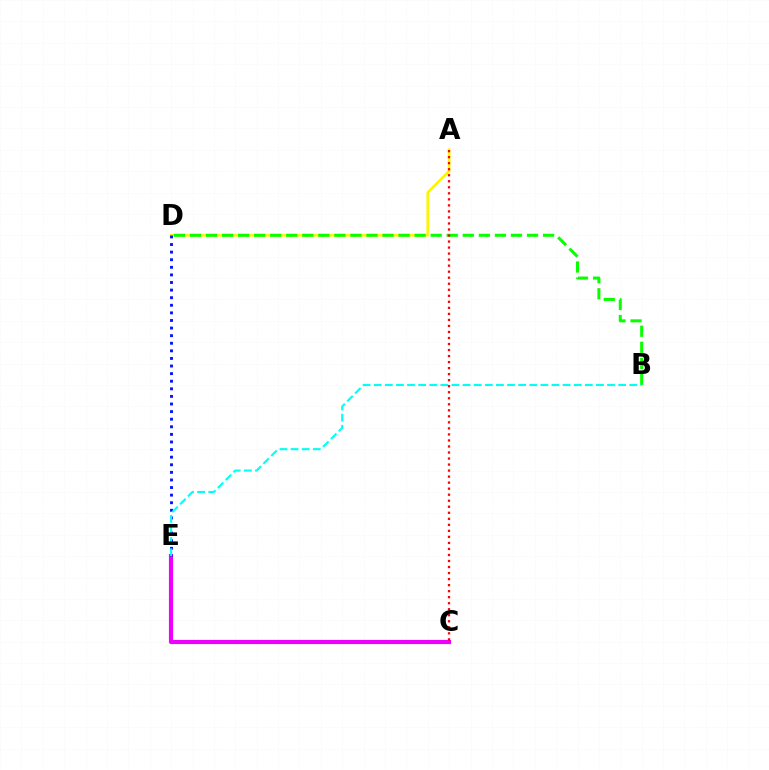{('A', 'D'): [{'color': '#fcf500', 'line_style': 'solid', 'thickness': 1.91}], ('C', 'E'): [{'color': '#ee00ff', 'line_style': 'solid', 'thickness': 3.0}], ('B', 'D'): [{'color': '#08ff00', 'line_style': 'dashed', 'thickness': 2.18}], ('D', 'E'): [{'color': '#0010ff', 'line_style': 'dotted', 'thickness': 2.06}], ('B', 'E'): [{'color': '#00fff6', 'line_style': 'dashed', 'thickness': 1.51}], ('A', 'C'): [{'color': '#ff0000', 'line_style': 'dotted', 'thickness': 1.64}]}